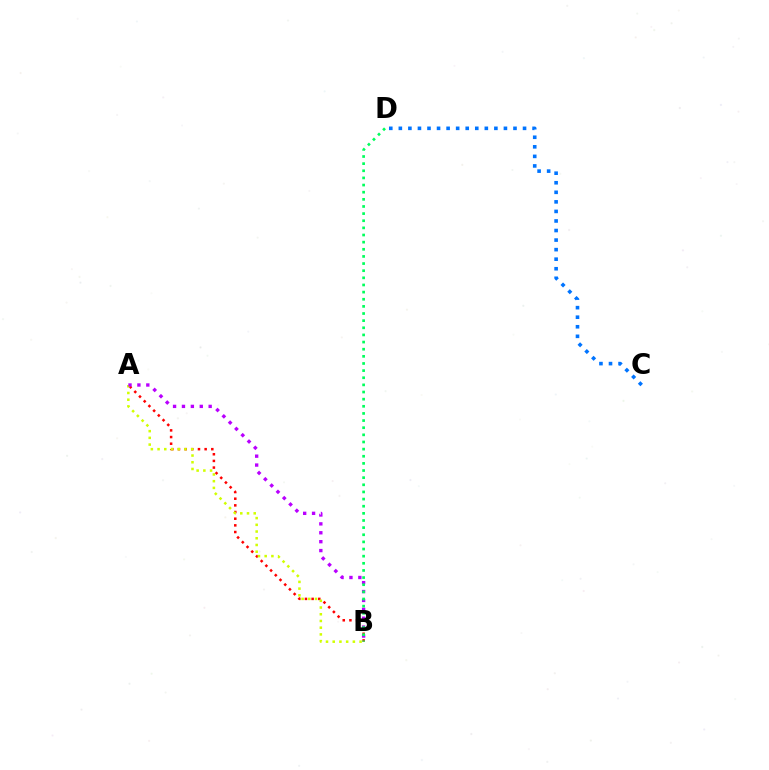{('C', 'D'): [{'color': '#0074ff', 'line_style': 'dotted', 'thickness': 2.6}], ('A', 'B'): [{'color': '#ff0000', 'line_style': 'dotted', 'thickness': 1.81}, {'color': '#d1ff00', 'line_style': 'dotted', 'thickness': 1.83}, {'color': '#b900ff', 'line_style': 'dotted', 'thickness': 2.42}], ('B', 'D'): [{'color': '#00ff5c', 'line_style': 'dotted', 'thickness': 1.94}]}